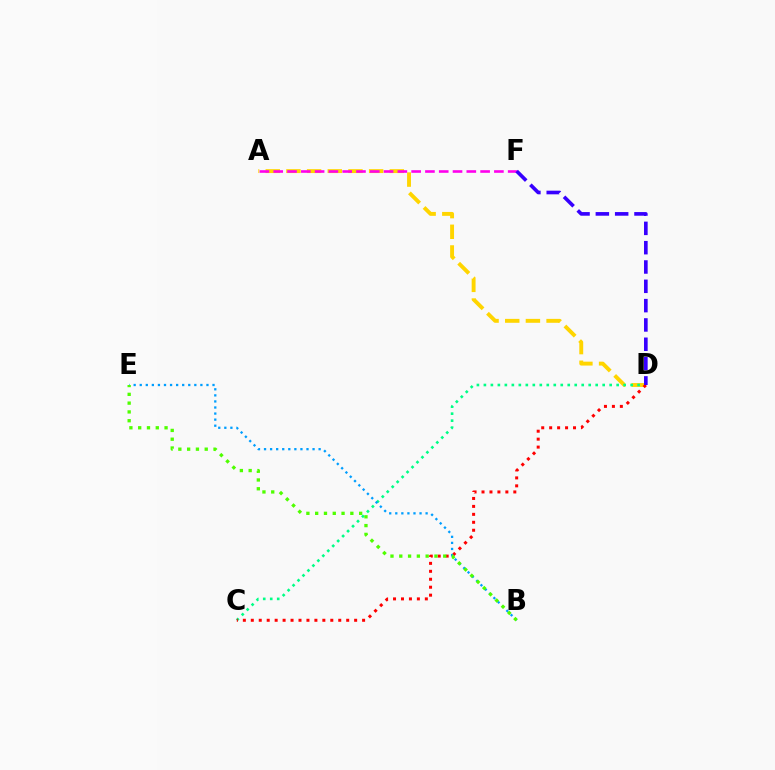{('A', 'D'): [{'color': '#ffd500', 'line_style': 'dashed', 'thickness': 2.81}], ('C', 'D'): [{'color': '#00ff86', 'line_style': 'dotted', 'thickness': 1.9}, {'color': '#ff0000', 'line_style': 'dotted', 'thickness': 2.16}], ('A', 'F'): [{'color': '#ff00ed', 'line_style': 'dashed', 'thickness': 1.87}], ('B', 'E'): [{'color': '#009eff', 'line_style': 'dotted', 'thickness': 1.65}, {'color': '#4fff00', 'line_style': 'dotted', 'thickness': 2.39}], ('D', 'F'): [{'color': '#3700ff', 'line_style': 'dashed', 'thickness': 2.62}]}